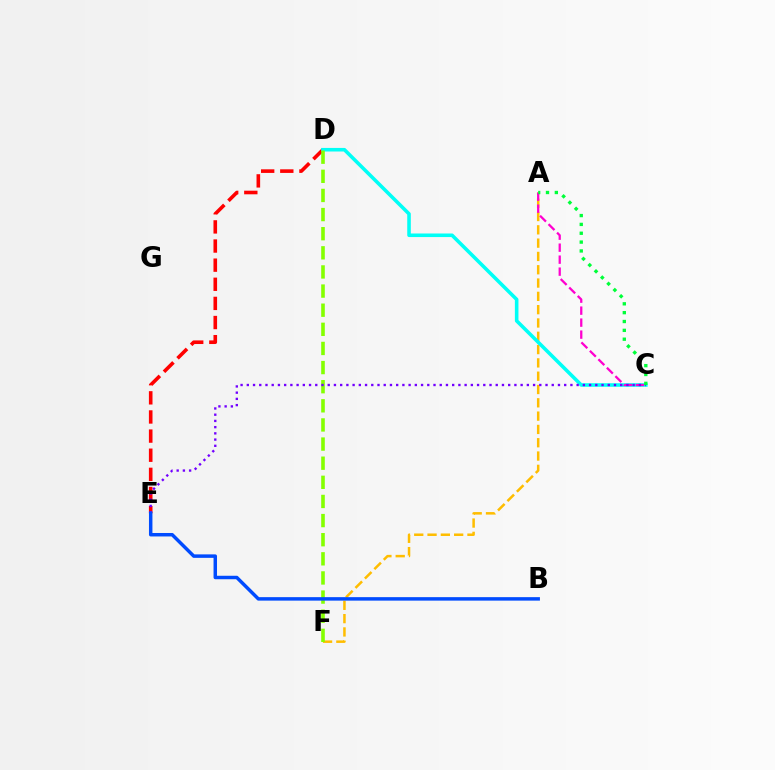{('D', 'E'): [{'color': '#ff0000', 'line_style': 'dashed', 'thickness': 2.6}], ('A', 'F'): [{'color': '#ffbd00', 'line_style': 'dashed', 'thickness': 1.81}], ('C', 'D'): [{'color': '#00fff6', 'line_style': 'solid', 'thickness': 2.57}], ('A', 'C'): [{'color': '#ff00cf', 'line_style': 'dashed', 'thickness': 1.63}, {'color': '#00ff39', 'line_style': 'dotted', 'thickness': 2.4}], ('D', 'F'): [{'color': '#84ff00', 'line_style': 'dashed', 'thickness': 2.6}], ('C', 'E'): [{'color': '#7200ff', 'line_style': 'dotted', 'thickness': 1.69}], ('B', 'E'): [{'color': '#004bff', 'line_style': 'solid', 'thickness': 2.5}]}